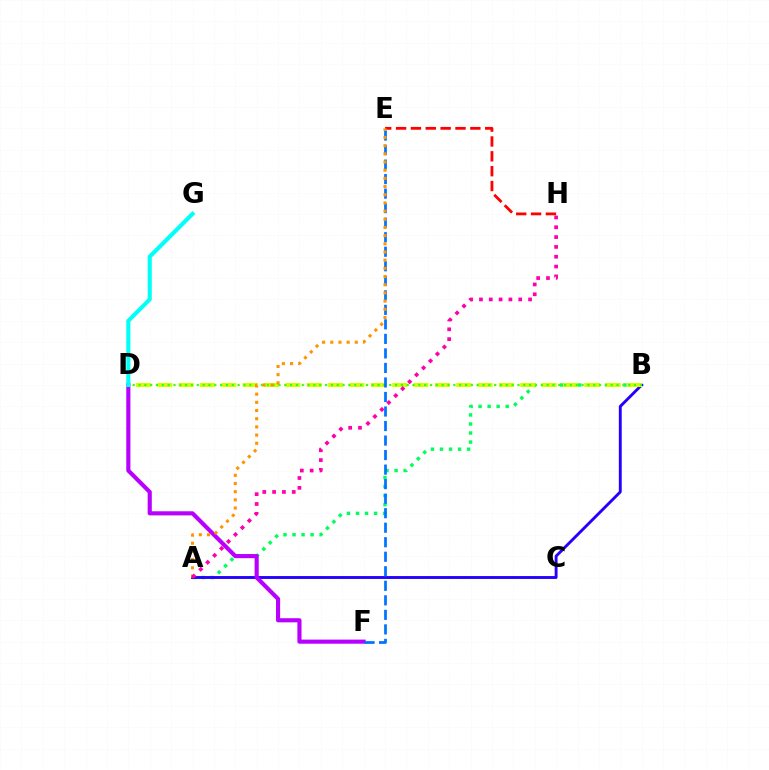{('A', 'B'): [{'color': '#00ff5c', 'line_style': 'dotted', 'thickness': 2.46}, {'color': '#2500ff', 'line_style': 'solid', 'thickness': 2.08}], ('D', 'F'): [{'color': '#b900ff', 'line_style': 'solid', 'thickness': 2.97}], ('B', 'D'): [{'color': '#d1ff00', 'line_style': 'dashed', 'thickness': 2.9}, {'color': '#3dff00', 'line_style': 'dotted', 'thickness': 1.58}], ('D', 'G'): [{'color': '#00fff6', 'line_style': 'solid', 'thickness': 2.95}], ('E', 'H'): [{'color': '#ff0000', 'line_style': 'dashed', 'thickness': 2.02}], ('E', 'F'): [{'color': '#0074ff', 'line_style': 'dashed', 'thickness': 1.97}], ('A', 'E'): [{'color': '#ff9400', 'line_style': 'dotted', 'thickness': 2.22}], ('A', 'H'): [{'color': '#ff00ac', 'line_style': 'dotted', 'thickness': 2.67}]}